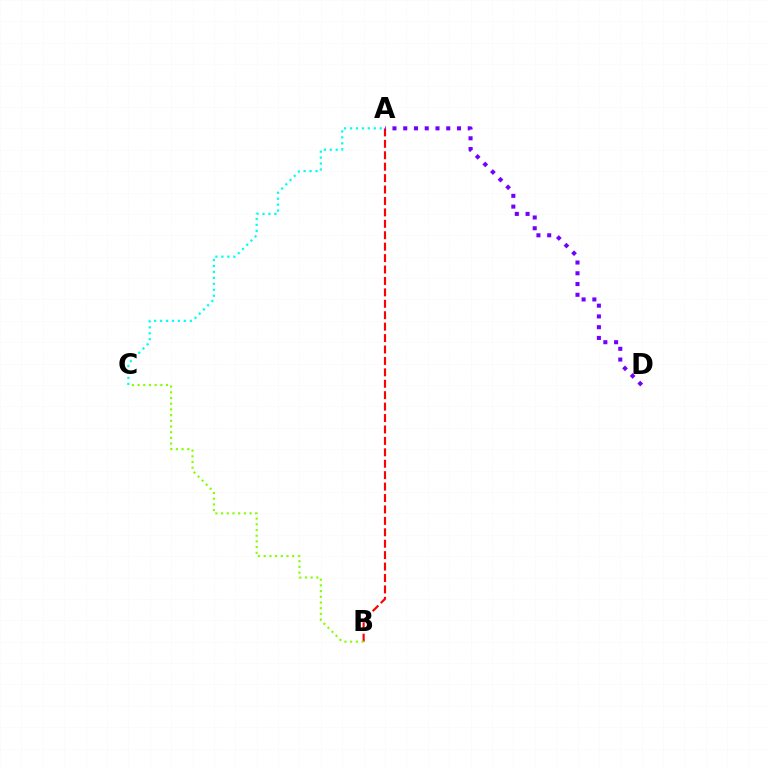{('A', 'B'): [{'color': '#ff0000', 'line_style': 'dashed', 'thickness': 1.55}], ('B', 'C'): [{'color': '#84ff00', 'line_style': 'dotted', 'thickness': 1.55}], ('A', 'C'): [{'color': '#00fff6', 'line_style': 'dotted', 'thickness': 1.62}], ('A', 'D'): [{'color': '#7200ff', 'line_style': 'dotted', 'thickness': 2.92}]}